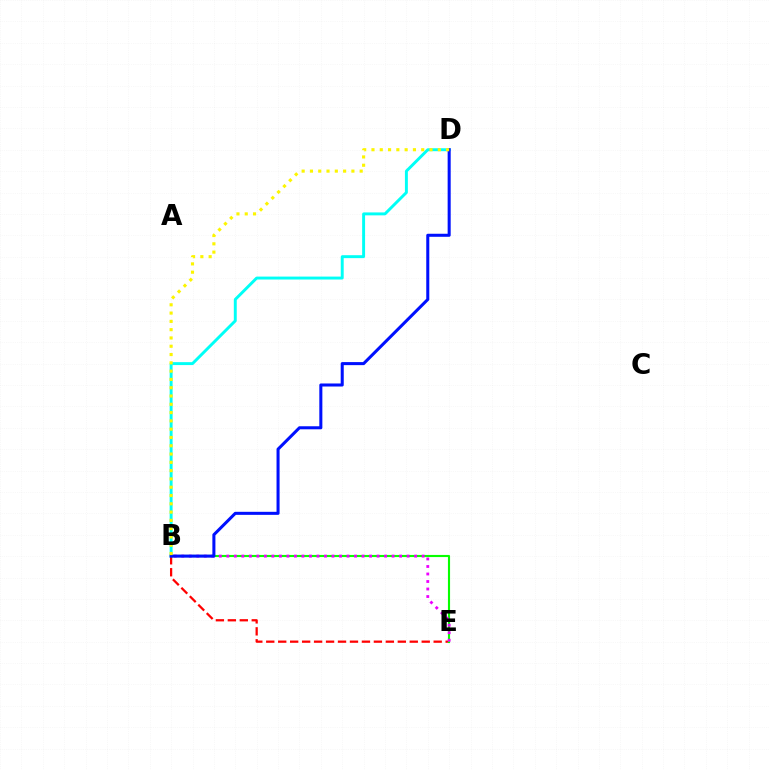{('B', 'D'): [{'color': '#00fff6', 'line_style': 'solid', 'thickness': 2.11}, {'color': '#0010ff', 'line_style': 'solid', 'thickness': 2.19}, {'color': '#fcf500', 'line_style': 'dotted', 'thickness': 2.25}], ('B', 'E'): [{'color': '#ff0000', 'line_style': 'dashed', 'thickness': 1.62}, {'color': '#08ff00', 'line_style': 'solid', 'thickness': 1.54}, {'color': '#ee00ff', 'line_style': 'dotted', 'thickness': 2.04}]}